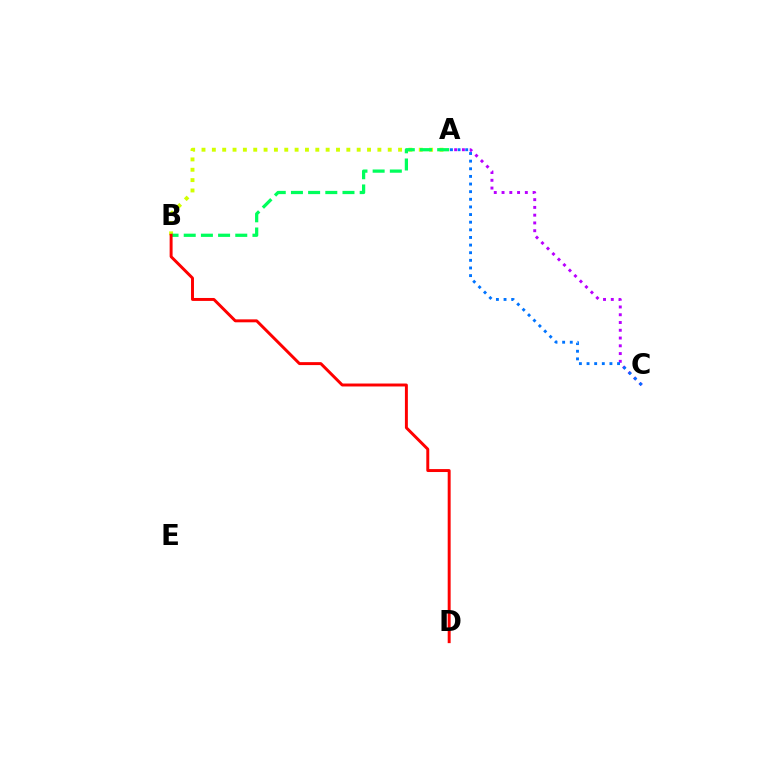{('A', 'C'): [{'color': '#b900ff', 'line_style': 'dotted', 'thickness': 2.11}, {'color': '#0074ff', 'line_style': 'dotted', 'thickness': 2.07}], ('A', 'B'): [{'color': '#d1ff00', 'line_style': 'dotted', 'thickness': 2.81}, {'color': '#00ff5c', 'line_style': 'dashed', 'thickness': 2.33}], ('B', 'D'): [{'color': '#ff0000', 'line_style': 'solid', 'thickness': 2.12}]}